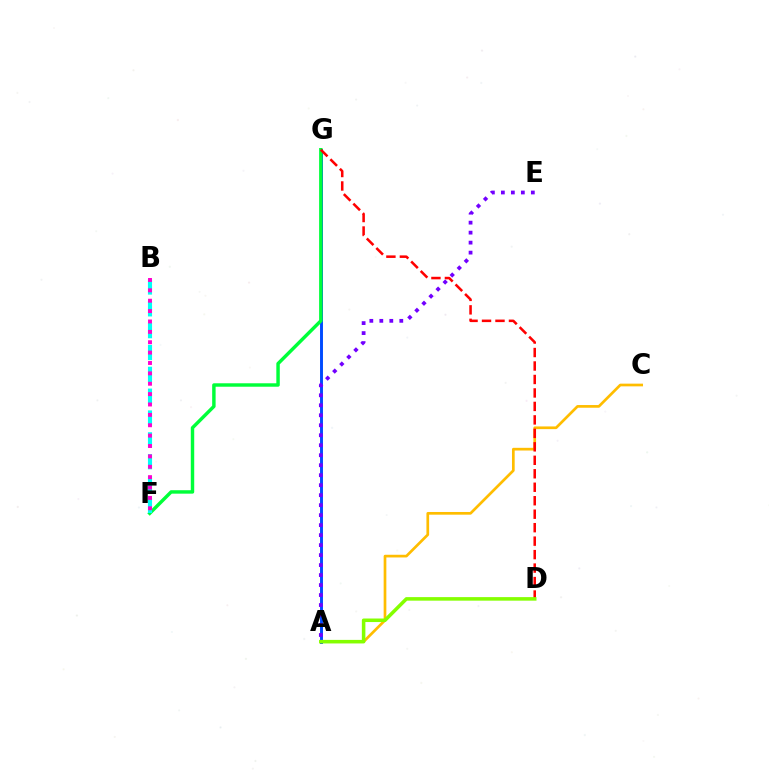{('A', 'G'): [{'color': '#004bff', 'line_style': 'solid', 'thickness': 2.11}], ('F', 'G'): [{'color': '#00ff39', 'line_style': 'solid', 'thickness': 2.48}], ('B', 'F'): [{'color': '#00fff6', 'line_style': 'dashed', 'thickness': 2.97}, {'color': '#ff00cf', 'line_style': 'dotted', 'thickness': 2.82}], ('A', 'C'): [{'color': '#ffbd00', 'line_style': 'solid', 'thickness': 1.94}], ('D', 'G'): [{'color': '#ff0000', 'line_style': 'dashed', 'thickness': 1.83}], ('A', 'D'): [{'color': '#84ff00', 'line_style': 'solid', 'thickness': 2.55}], ('A', 'E'): [{'color': '#7200ff', 'line_style': 'dotted', 'thickness': 2.71}]}